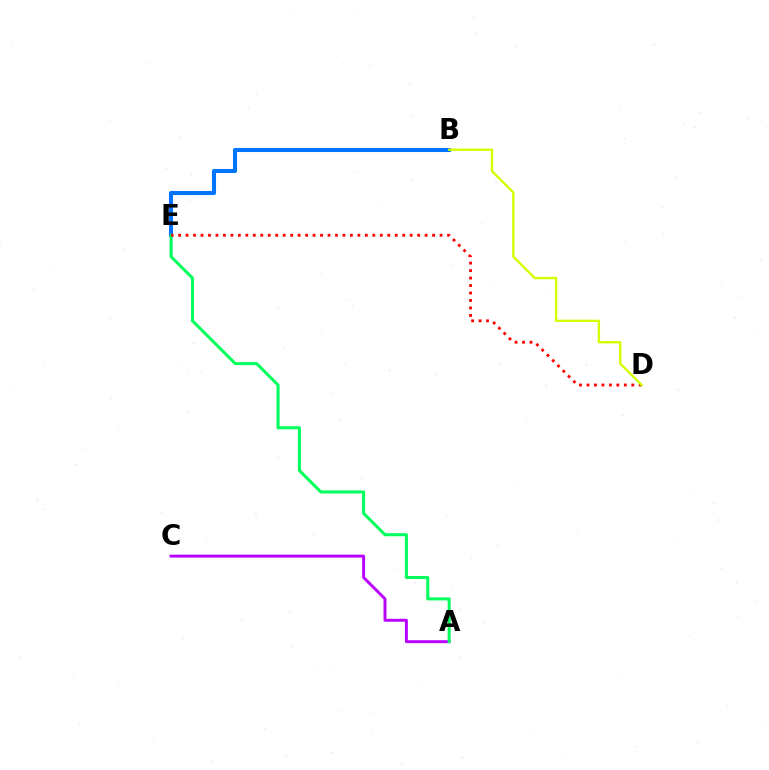{('B', 'E'): [{'color': '#0074ff', 'line_style': 'solid', 'thickness': 2.93}], ('A', 'C'): [{'color': '#b900ff', 'line_style': 'solid', 'thickness': 2.11}], ('A', 'E'): [{'color': '#00ff5c', 'line_style': 'solid', 'thickness': 2.18}], ('D', 'E'): [{'color': '#ff0000', 'line_style': 'dotted', 'thickness': 2.03}], ('B', 'D'): [{'color': '#d1ff00', 'line_style': 'solid', 'thickness': 1.69}]}